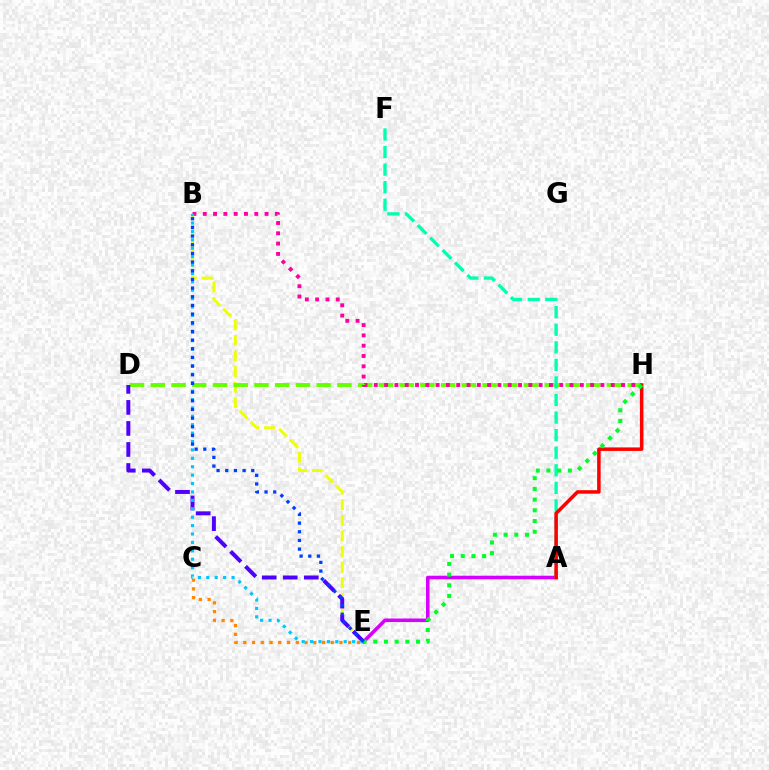{('B', 'E'): [{'color': '#eeff00', 'line_style': 'dashed', 'thickness': 2.12}, {'color': '#00c7ff', 'line_style': 'dotted', 'thickness': 2.28}, {'color': '#003fff', 'line_style': 'dotted', 'thickness': 2.36}], ('A', 'E'): [{'color': '#d600ff', 'line_style': 'solid', 'thickness': 2.57}], ('D', 'H'): [{'color': '#66ff00', 'line_style': 'dashed', 'thickness': 2.82}], ('B', 'H'): [{'color': '#ff00a0', 'line_style': 'dotted', 'thickness': 2.8}], ('C', 'E'): [{'color': '#ff8800', 'line_style': 'dotted', 'thickness': 2.38}], ('A', 'F'): [{'color': '#00ffaf', 'line_style': 'dashed', 'thickness': 2.39}], ('D', 'E'): [{'color': '#4f00ff', 'line_style': 'dashed', 'thickness': 2.86}], ('A', 'H'): [{'color': '#ff0000', 'line_style': 'solid', 'thickness': 2.53}], ('E', 'H'): [{'color': '#00ff27', 'line_style': 'dotted', 'thickness': 2.91}]}